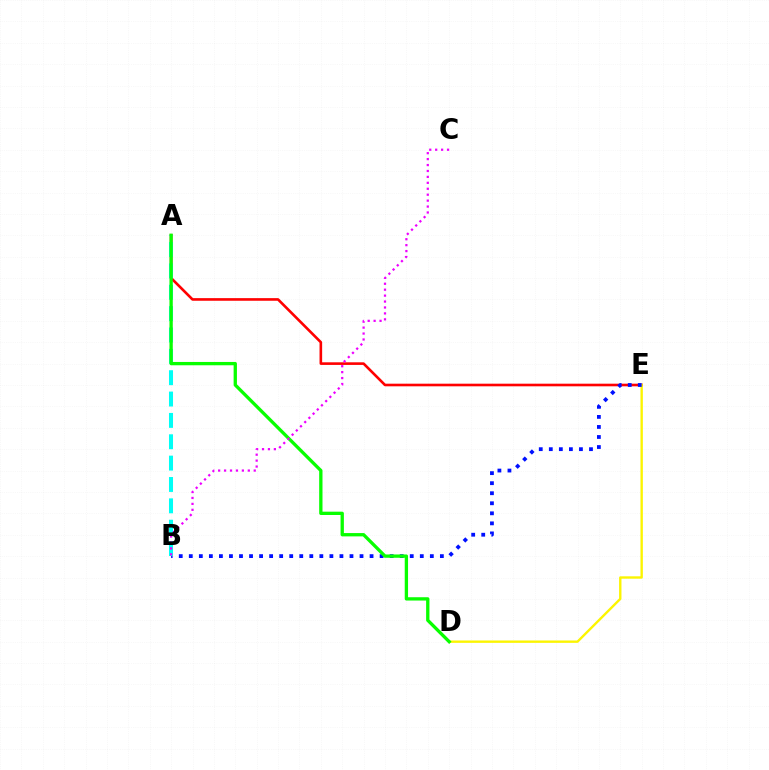{('A', 'E'): [{'color': '#ff0000', 'line_style': 'solid', 'thickness': 1.89}], ('D', 'E'): [{'color': '#fcf500', 'line_style': 'solid', 'thickness': 1.71}], ('B', 'E'): [{'color': '#0010ff', 'line_style': 'dotted', 'thickness': 2.73}], ('A', 'B'): [{'color': '#00fff6', 'line_style': 'dashed', 'thickness': 2.9}], ('A', 'D'): [{'color': '#08ff00', 'line_style': 'solid', 'thickness': 2.39}], ('B', 'C'): [{'color': '#ee00ff', 'line_style': 'dotted', 'thickness': 1.61}]}